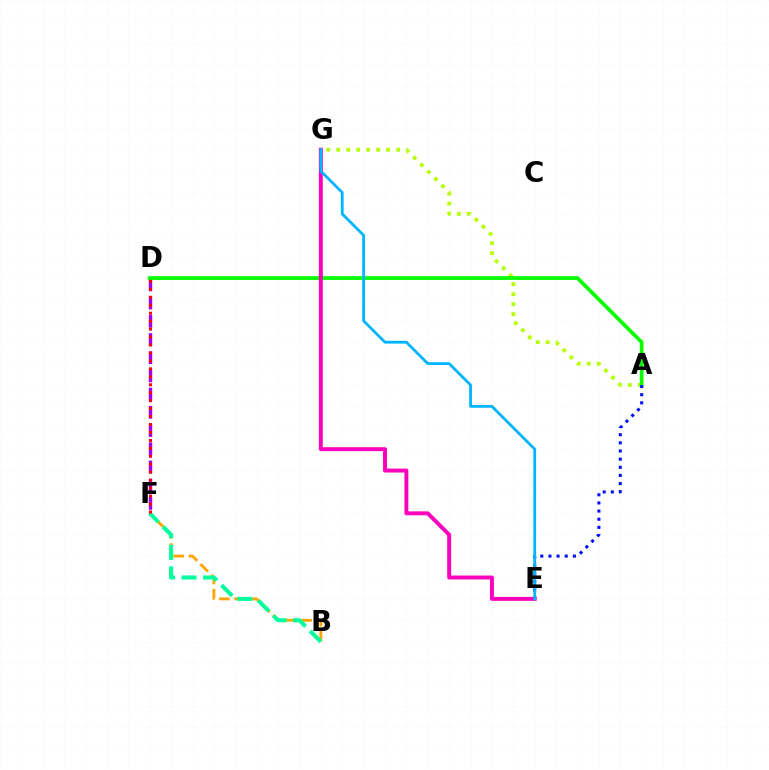{('A', 'G'): [{'color': '#b3ff00', 'line_style': 'dotted', 'thickness': 2.71}], ('D', 'F'): [{'color': '#9b00ff', 'line_style': 'dashed', 'thickness': 2.47}, {'color': '#ff0000', 'line_style': 'dotted', 'thickness': 2.16}], ('B', 'F'): [{'color': '#ffa500', 'line_style': 'dashed', 'thickness': 2.06}, {'color': '#00ff9d', 'line_style': 'dashed', 'thickness': 2.93}], ('A', 'D'): [{'color': '#08ff00', 'line_style': 'solid', 'thickness': 2.69}], ('A', 'E'): [{'color': '#0010ff', 'line_style': 'dotted', 'thickness': 2.21}], ('E', 'G'): [{'color': '#ff00bd', 'line_style': 'solid', 'thickness': 2.83}, {'color': '#00b5ff', 'line_style': 'solid', 'thickness': 2.01}]}